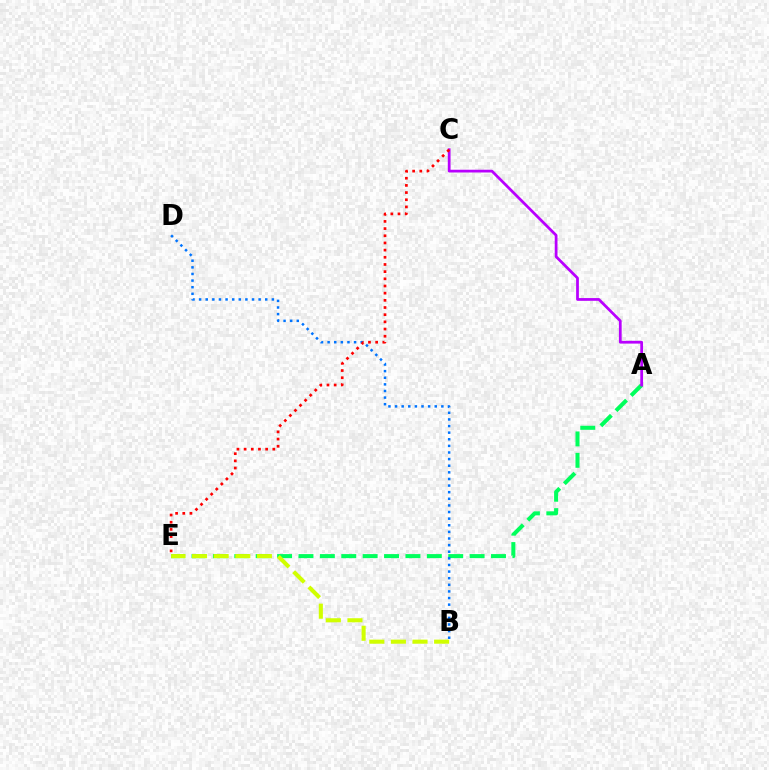{('A', 'E'): [{'color': '#00ff5c', 'line_style': 'dashed', 'thickness': 2.91}], ('B', 'D'): [{'color': '#0074ff', 'line_style': 'dotted', 'thickness': 1.8}], ('A', 'C'): [{'color': '#b900ff', 'line_style': 'solid', 'thickness': 1.98}], ('C', 'E'): [{'color': '#ff0000', 'line_style': 'dotted', 'thickness': 1.95}], ('B', 'E'): [{'color': '#d1ff00', 'line_style': 'dashed', 'thickness': 2.94}]}